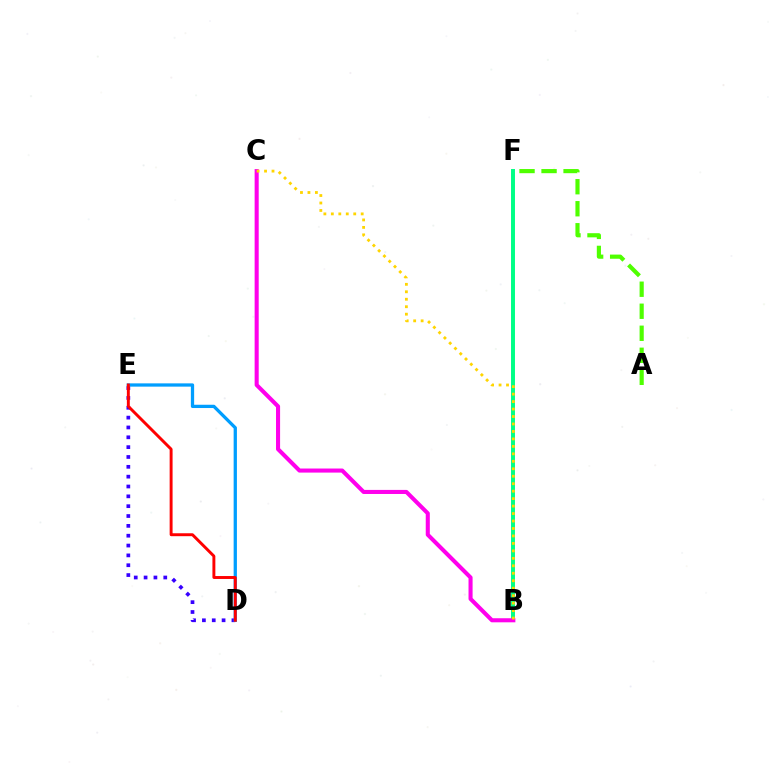{('A', 'F'): [{'color': '#4fff00', 'line_style': 'dashed', 'thickness': 2.99}], ('D', 'E'): [{'color': '#3700ff', 'line_style': 'dotted', 'thickness': 2.67}, {'color': '#009eff', 'line_style': 'solid', 'thickness': 2.36}, {'color': '#ff0000', 'line_style': 'solid', 'thickness': 2.11}], ('B', 'F'): [{'color': '#00ff86', 'line_style': 'solid', 'thickness': 2.84}], ('B', 'C'): [{'color': '#ff00ed', 'line_style': 'solid', 'thickness': 2.93}, {'color': '#ffd500', 'line_style': 'dotted', 'thickness': 2.03}]}